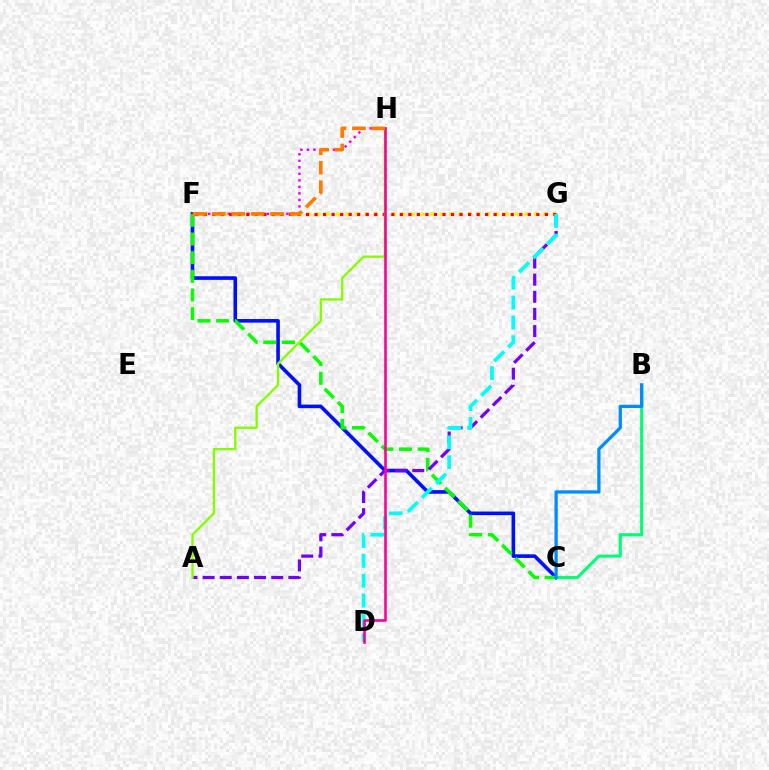{('F', 'G'): [{'color': '#fcf500', 'line_style': 'dotted', 'thickness': 2.56}, {'color': '#ff0000', 'line_style': 'dotted', 'thickness': 2.32}], ('C', 'F'): [{'color': '#0010ff', 'line_style': 'solid', 'thickness': 2.61}, {'color': '#08ff00', 'line_style': 'dashed', 'thickness': 2.53}], ('A', 'G'): [{'color': '#7200ff', 'line_style': 'dashed', 'thickness': 2.33}], ('F', 'H'): [{'color': '#ee00ff', 'line_style': 'dotted', 'thickness': 1.77}, {'color': '#ff7c00', 'line_style': 'dashed', 'thickness': 2.63}], ('B', 'C'): [{'color': '#00ff74', 'line_style': 'solid', 'thickness': 2.24}, {'color': '#008cff', 'line_style': 'solid', 'thickness': 2.34}], ('A', 'H'): [{'color': '#84ff00', 'line_style': 'solid', 'thickness': 1.7}], ('D', 'G'): [{'color': '#00fff6', 'line_style': 'dashed', 'thickness': 2.7}], ('D', 'H'): [{'color': '#ff0094', 'line_style': 'solid', 'thickness': 1.87}]}